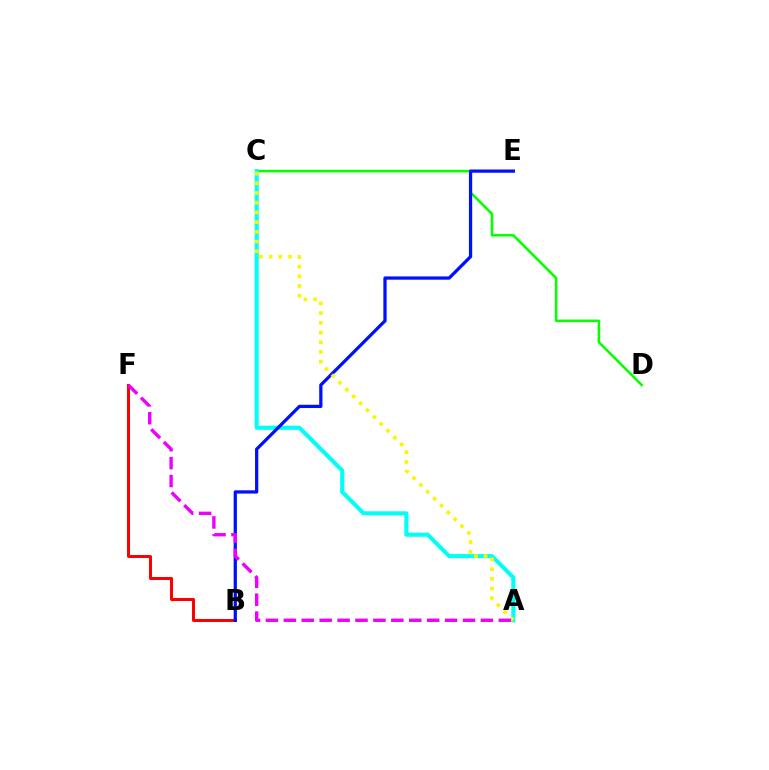{('C', 'D'): [{'color': '#08ff00', 'line_style': 'solid', 'thickness': 1.85}], ('B', 'F'): [{'color': '#ff0000', 'line_style': 'solid', 'thickness': 2.17}], ('A', 'C'): [{'color': '#00fff6', 'line_style': 'solid', 'thickness': 2.96}, {'color': '#fcf500', 'line_style': 'dotted', 'thickness': 2.63}], ('B', 'E'): [{'color': '#0010ff', 'line_style': 'solid', 'thickness': 2.34}], ('A', 'F'): [{'color': '#ee00ff', 'line_style': 'dashed', 'thickness': 2.43}]}